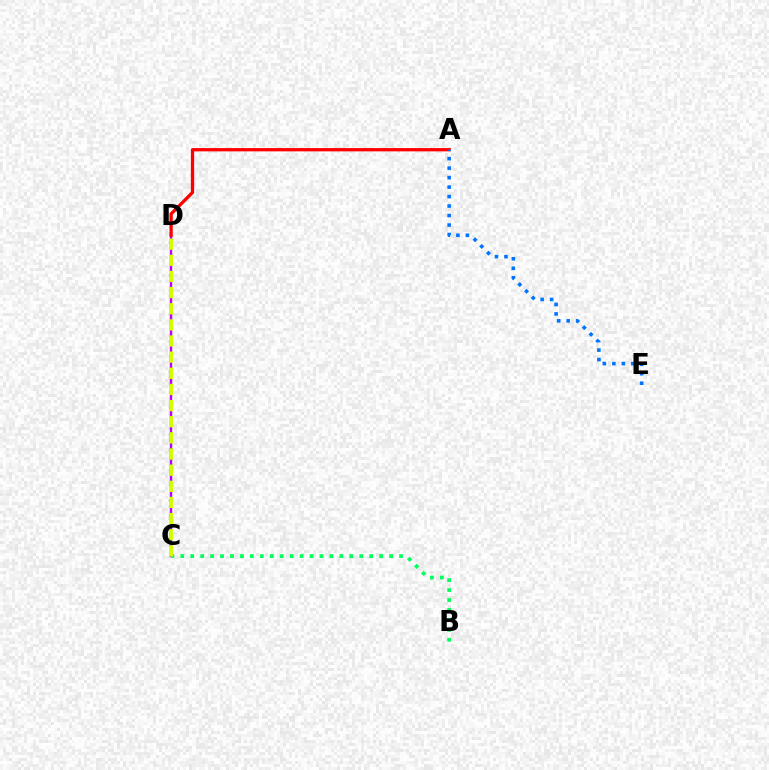{('C', 'D'): [{'color': '#b900ff', 'line_style': 'solid', 'thickness': 1.74}, {'color': '#d1ff00', 'line_style': 'dashed', 'thickness': 2.19}], ('A', 'D'): [{'color': '#ff0000', 'line_style': 'solid', 'thickness': 2.36}], ('B', 'C'): [{'color': '#00ff5c', 'line_style': 'dotted', 'thickness': 2.7}], ('A', 'E'): [{'color': '#0074ff', 'line_style': 'dotted', 'thickness': 2.58}]}